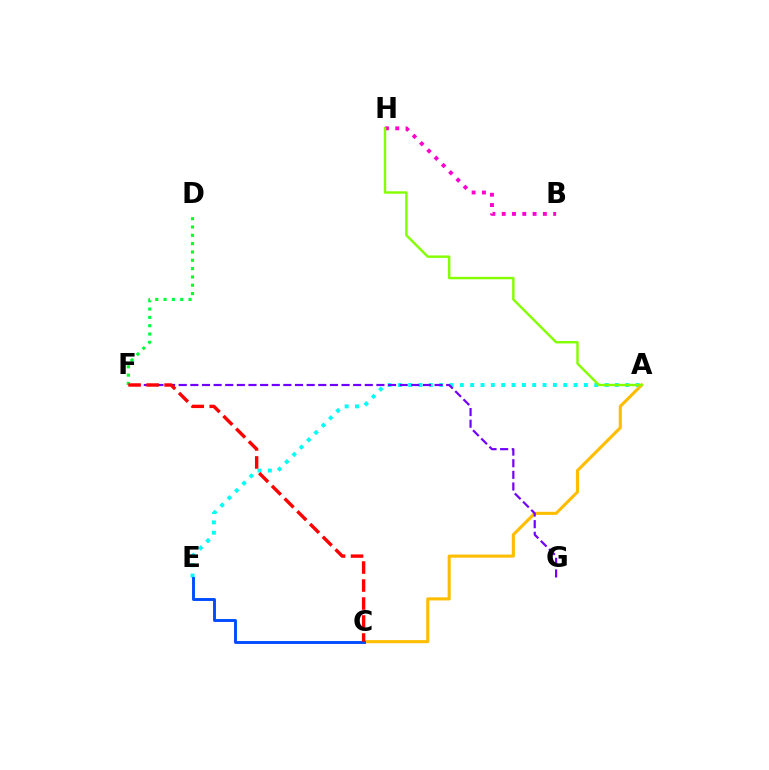{('A', 'E'): [{'color': '#00fff6', 'line_style': 'dotted', 'thickness': 2.81}], ('B', 'H'): [{'color': '#ff00cf', 'line_style': 'dotted', 'thickness': 2.8}], ('A', 'C'): [{'color': '#ffbd00', 'line_style': 'solid', 'thickness': 2.23}], ('A', 'H'): [{'color': '#84ff00', 'line_style': 'solid', 'thickness': 1.75}], ('C', 'E'): [{'color': '#004bff', 'line_style': 'solid', 'thickness': 2.08}], ('D', 'F'): [{'color': '#00ff39', 'line_style': 'dotted', 'thickness': 2.26}], ('F', 'G'): [{'color': '#7200ff', 'line_style': 'dashed', 'thickness': 1.58}], ('C', 'F'): [{'color': '#ff0000', 'line_style': 'dashed', 'thickness': 2.44}]}